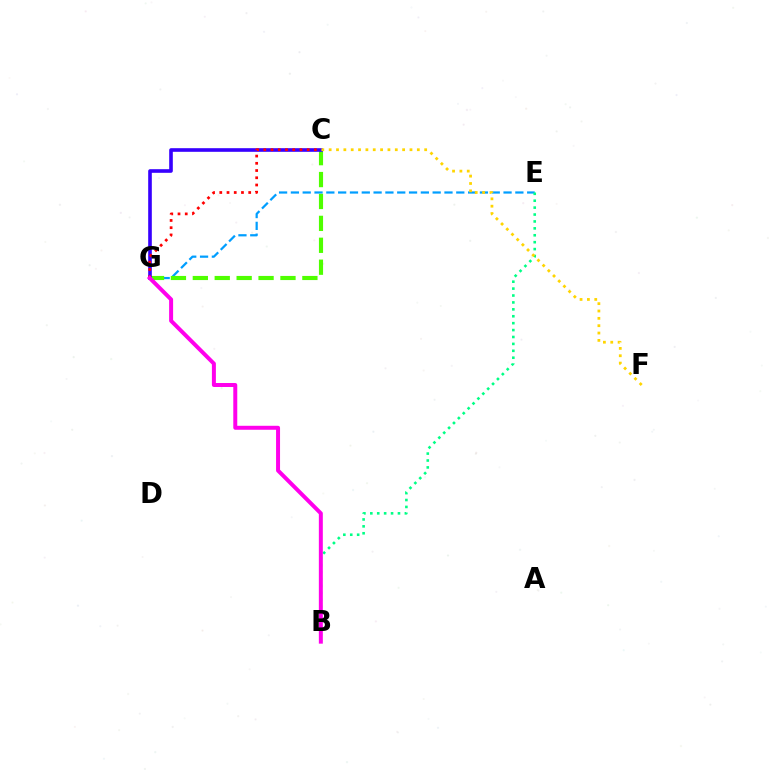{('E', 'G'): [{'color': '#009eff', 'line_style': 'dashed', 'thickness': 1.6}], ('C', 'G'): [{'color': '#4fff00', 'line_style': 'dashed', 'thickness': 2.98}, {'color': '#3700ff', 'line_style': 'solid', 'thickness': 2.61}, {'color': '#ff0000', 'line_style': 'dotted', 'thickness': 1.97}], ('B', 'E'): [{'color': '#00ff86', 'line_style': 'dotted', 'thickness': 1.88}], ('C', 'F'): [{'color': '#ffd500', 'line_style': 'dotted', 'thickness': 2.0}], ('B', 'G'): [{'color': '#ff00ed', 'line_style': 'solid', 'thickness': 2.87}]}